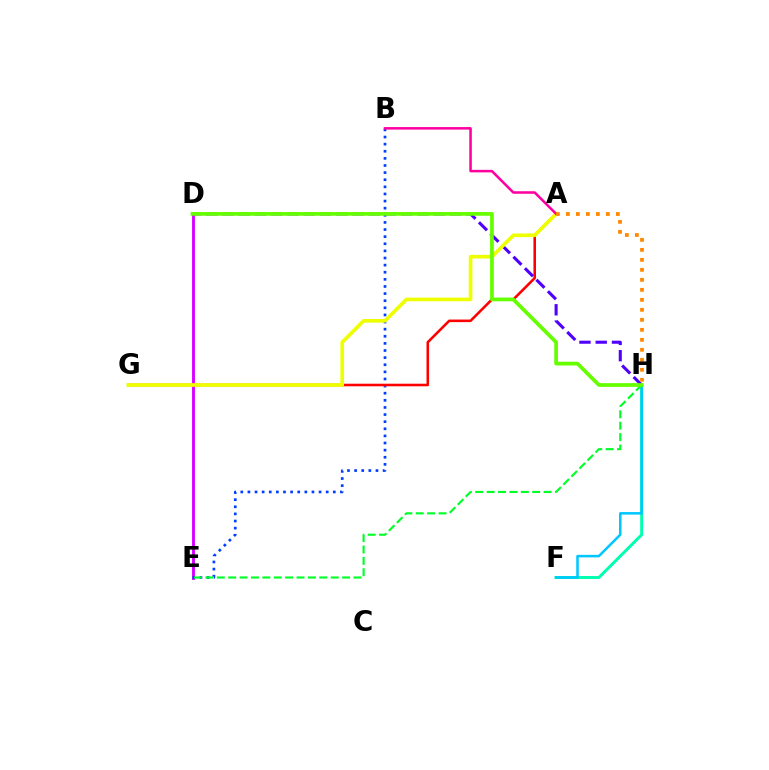{('D', 'E'): [{'color': '#d600ff', 'line_style': 'solid', 'thickness': 2.07}], ('B', 'E'): [{'color': '#003fff', 'line_style': 'dotted', 'thickness': 1.93}], ('A', 'G'): [{'color': '#ff0000', 'line_style': 'solid', 'thickness': 1.85}, {'color': '#eeff00', 'line_style': 'solid', 'thickness': 2.63}], ('F', 'H'): [{'color': '#00ffaf', 'line_style': 'solid', 'thickness': 2.14}, {'color': '#00c7ff', 'line_style': 'solid', 'thickness': 1.82}], ('D', 'H'): [{'color': '#4f00ff', 'line_style': 'dashed', 'thickness': 2.21}, {'color': '#66ff00', 'line_style': 'solid', 'thickness': 2.69}], ('A', 'B'): [{'color': '#ff00a0', 'line_style': 'solid', 'thickness': 1.82}], ('A', 'H'): [{'color': '#ff8800', 'line_style': 'dotted', 'thickness': 2.72}], ('E', 'H'): [{'color': '#00ff27', 'line_style': 'dashed', 'thickness': 1.55}]}